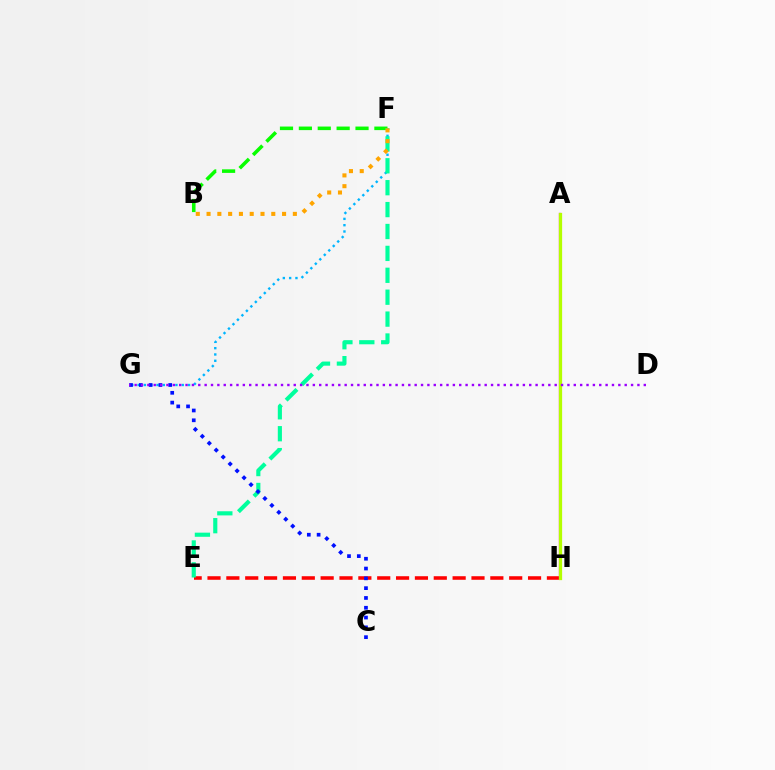{('E', 'H'): [{'color': '#ff0000', 'line_style': 'dashed', 'thickness': 2.56}], ('A', 'H'): [{'color': '#ff00bd', 'line_style': 'solid', 'thickness': 1.65}, {'color': '#b3ff00', 'line_style': 'solid', 'thickness': 2.34}], ('F', 'G'): [{'color': '#00b5ff', 'line_style': 'dotted', 'thickness': 1.71}], ('B', 'F'): [{'color': '#08ff00', 'line_style': 'dashed', 'thickness': 2.57}, {'color': '#ffa500', 'line_style': 'dotted', 'thickness': 2.93}], ('E', 'F'): [{'color': '#00ff9d', 'line_style': 'dashed', 'thickness': 2.98}], ('C', 'G'): [{'color': '#0010ff', 'line_style': 'dotted', 'thickness': 2.66}], ('D', 'G'): [{'color': '#9b00ff', 'line_style': 'dotted', 'thickness': 1.73}]}